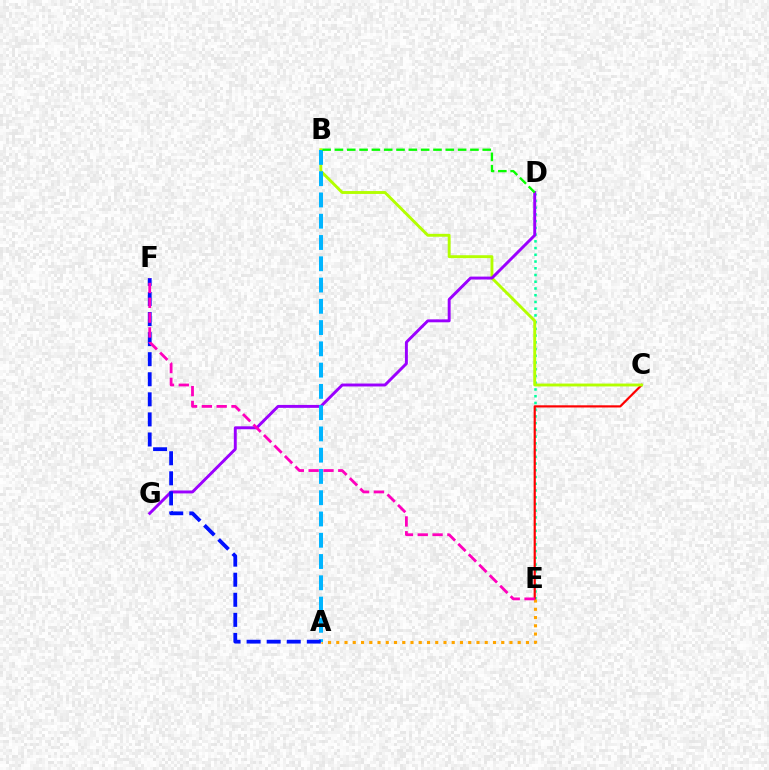{('D', 'E'): [{'color': '#00ff9d', 'line_style': 'dotted', 'thickness': 1.83}], ('C', 'E'): [{'color': '#ff0000', 'line_style': 'solid', 'thickness': 1.57}], ('A', 'E'): [{'color': '#ffa500', 'line_style': 'dotted', 'thickness': 2.24}], ('B', 'C'): [{'color': '#b3ff00', 'line_style': 'solid', 'thickness': 2.08}], ('D', 'G'): [{'color': '#9b00ff', 'line_style': 'solid', 'thickness': 2.11}], ('A', 'B'): [{'color': '#00b5ff', 'line_style': 'dashed', 'thickness': 2.89}], ('A', 'F'): [{'color': '#0010ff', 'line_style': 'dashed', 'thickness': 2.73}], ('E', 'F'): [{'color': '#ff00bd', 'line_style': 'dashed', 'thickness': 2.01}], ('B', 'D'): [{'color': '#08ff00', 'line_style': 'dashed', 'thickness': 1.67}]}